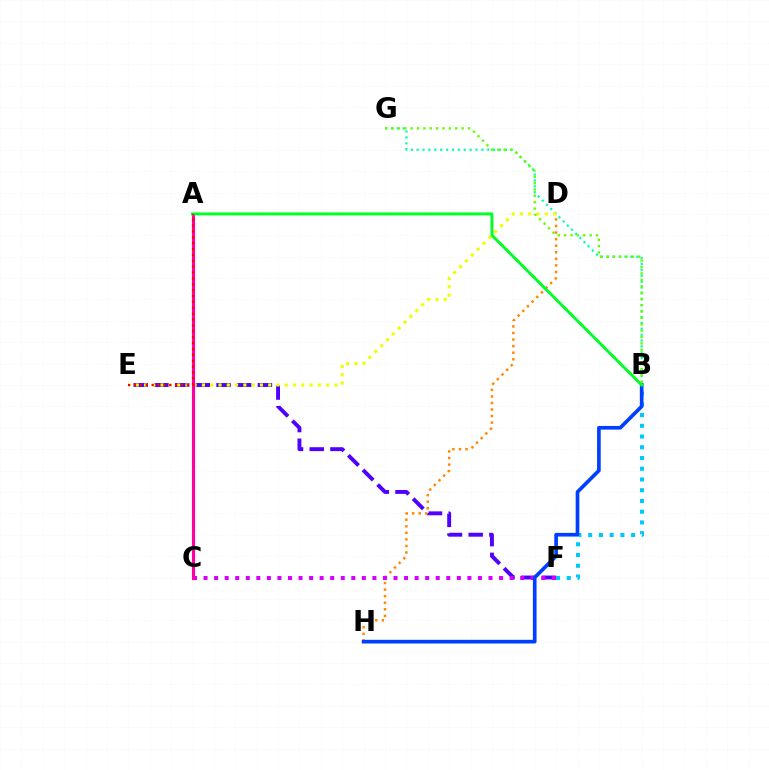{('E', 'F'): [{'color': '#4f00ff', 'line_style': 'dashed', 'thickness': 2.81}], ('B', 'F'): [{'color': '#00c7ff', 'line_style': 'dotted', 'thickness': 2.92}], ('D', 'H'): [{'color': '#ff8800', 'line_style': 'dotted', 'thickness': 1.78}], ('C', 'F'): [{'color': '#d600ff', 'line_style': 'dotted', 'thickness': 2.87}], ('B', 'H'): [{'color': '#003fff', 'line_style': 'solid', 'thickness': 2.64}], ('B', 'G'): [{'color': '#00ffaf', 'line_style': 'dotted', 'thickness': 1.6}, {'color': '#66ff00', 'line_style': 'dotted', 'thickness': 1.73}], ('D', 'E'): [{'color': '#eeff00', 'line_style': 'dotted', 'thickness': 2.25}], ('A', 'C'): [{'color': '#ff00a0', 'line_style': 'solid', 'thickness': 2.26}], ('A', 'B'): [{'color': '#00ff27', 'line_style': 'solid', 'thickness': 2.12}], ('A', 'E'): [{'color': '#ff0000', 'line_style': 'dotted', 'thickness': 1.6}]}